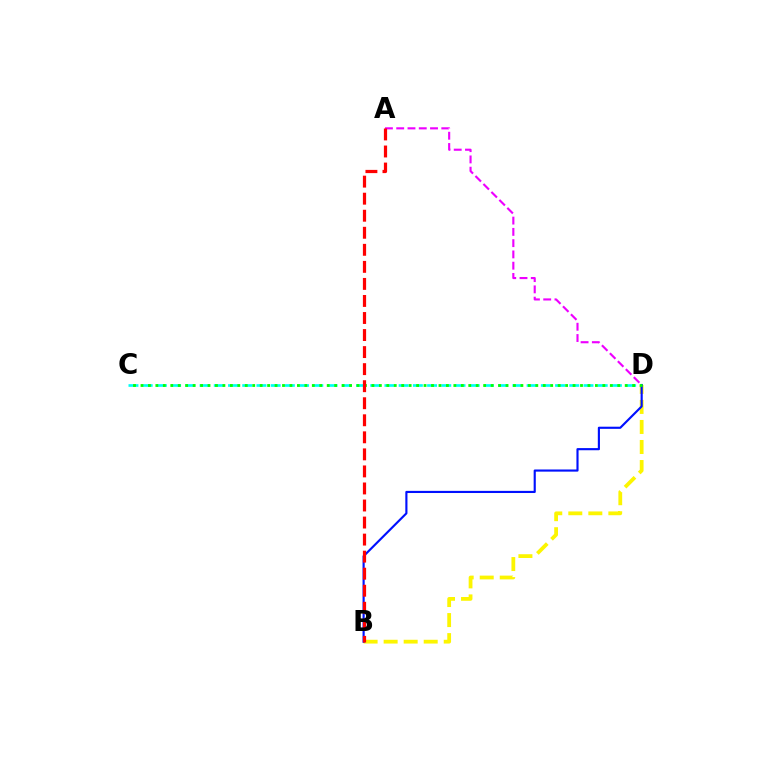{('B', 'D'): [{'color': '#fcf500', 'line_style': 'dashed', 'thickness': 2.72}, {'color': '#0010ff', 'line_style': 'solid', 'thickness': 1.54}], ('A', 'D'): [{'color': '#ee00ff', 'line_style': 'dashed', 'thickness': 1.53}], ('C', 'D'): [{'color': '#00fff6', 'line_style': 'dashed', 'thickness': 1.93}, {'color': '#08ff00', 'line_style': 'dotted', 'thickness': 2.02}], ('A', 'B'): [{'color': '#ff0000', 'line_style': 'dashed', 'thickness': 2.32}]}